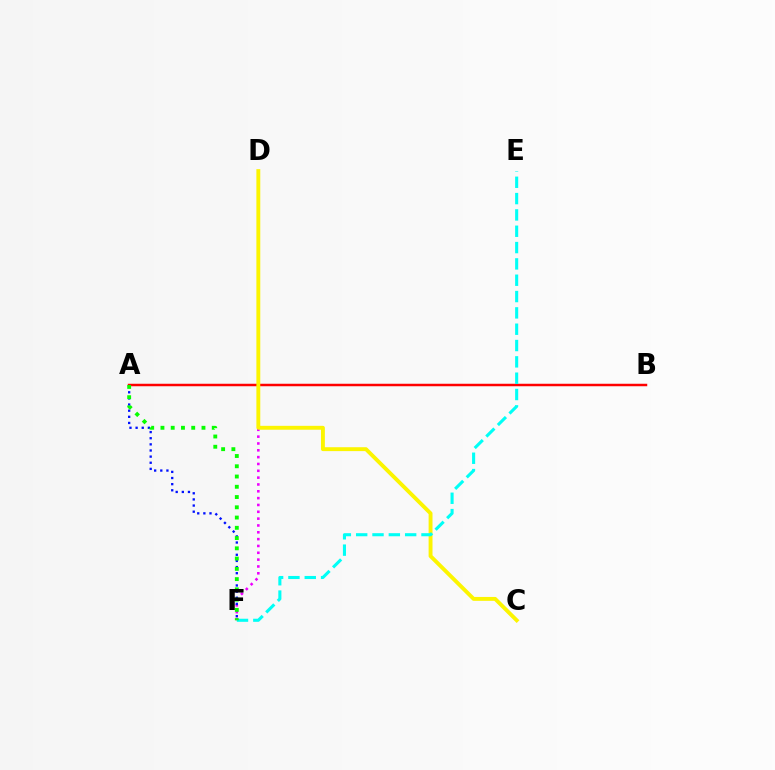{('D', 'F'): [{'color': '#ee00ff', 'line_style': 'dotted', 'thickness': 1.86}], ('A', 'B'): [{'color': '#ff0000', 'line_style': 'solid', 'thickness': 1.79}], ('C', 'D'): [{'color': '#fcf500', 'line_style': 'solid', 'thickness': 2.8}], ('A', 'F'): [{'color': '#0010ff', 'line_style': 'dotted', 'thickness': 1.67}, {'color': '#08ff00', 'line_style': 'dotted', 'thickness': 2.79}], ('E', 'F'): [{'color': '#00fff6', 'line_style': 'dashed', 'thickness': 2.22}]}